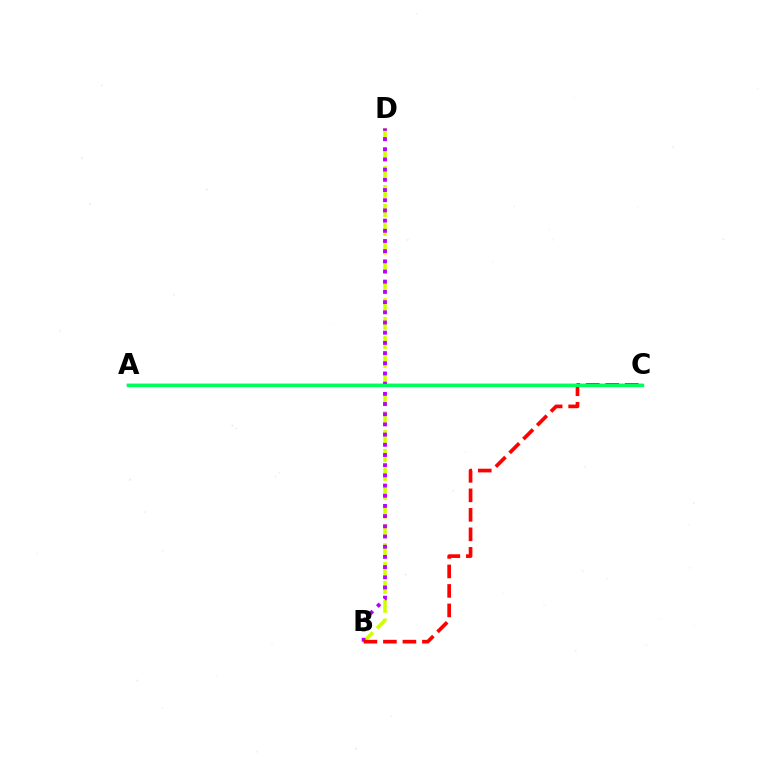{('B', 'D'): [{'color': '#d1ff00', 'line_style': 'dashed', 'thickness': 2.56}, {'color': '#b900ff', 'line_style': 'dotted', 'thickness': 2.77}], ('A', 'C'): [{'color': '#0074ff', 'line_style': 'solid', 'thickness': 1.73}, {'color': '#00ff5c', 'line_style': 'solid', 'thickness': 2.4}], ('B', 'C'): [{'color': '#ff0000', 'line_style': 'dashed', 'thickness': 2.65}]}